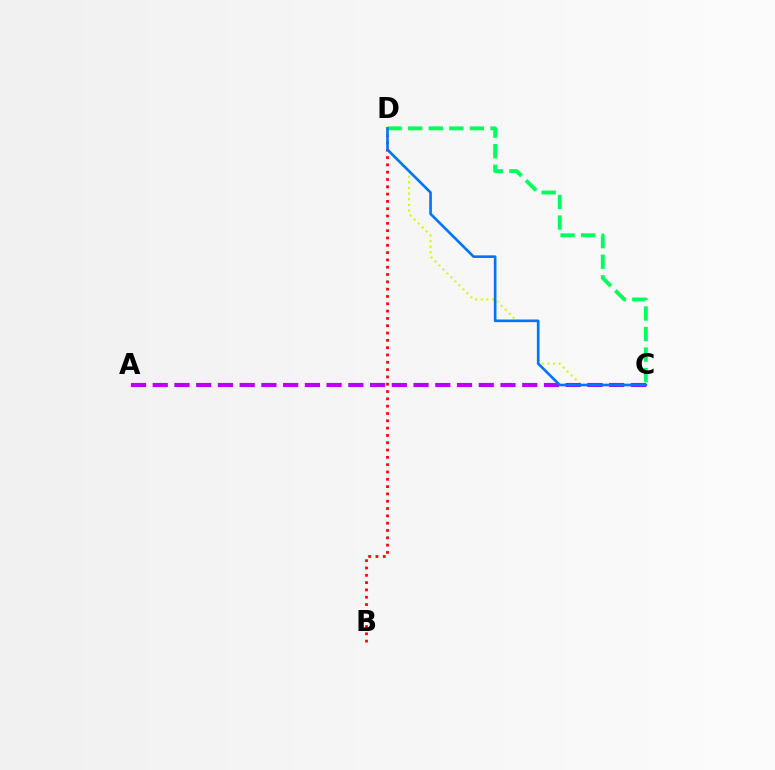{('B', 'D'): [{'color': '#ff0000', 'line_style': 'dotted', 'thickness': 1.99}], ('C', 'D'): [{'color': '#d1ff00', 'line_style': 'dotted', 'thickness': 1.53}, {'color': '#00ff5c', 'line_style': 'dashed', 'thickness': 2.79}, {'color': '#0074ff', 'line_style': 'solid', 'thickness': 1.9}], ('A', 'C'): [{'color': '#b900ff', 'line_style': 'dashed', 'thickness': 2.95}]}